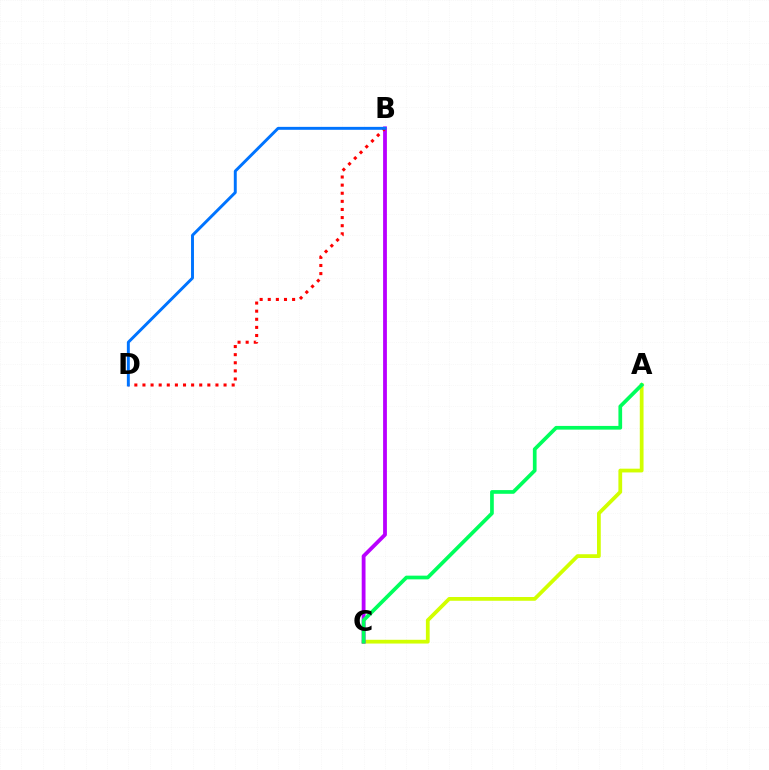{('A', 'C'): [{'color': '#d1ff00', 'line_style': 'solid', 'thickness': 2.71}, {'color': '#00ff5c', 'line_style': 'solid', 'thickness': 2.67}], ('B', 'C'): [{'color': '#b900ff', 'line_style': 'solid', 'thickness': 2.74}], ('B', 'D'): [{'color': '#ff0000', 'line_style': 'dotted', 'thickness': 2.2}, {'color': '#0074ff', 'line_style': 'solid', 'thickness': 2.11}]}